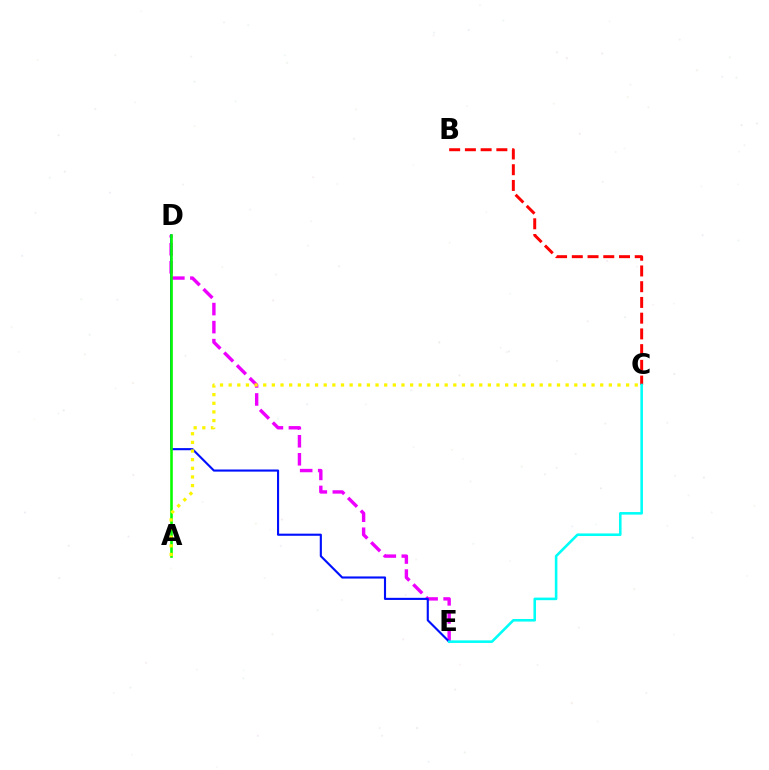{('D', 'E'): [{'color': '#ee00ff', 'line_style': 'dashed', 'thickness': 2.45}, {'color': '#0010ff', 'line_style': 'solid', 'thickness': 1.53}], ('B', 'C'): [{'color': '#ff0000', 'line_style': 'dashed', 'thickness': 2.14}], ('C', 'E'): [{'color': '#00fff6', 'line_style': 'solid', 'thickness': 1.85}], ('A', 'D'): [{'color': '#08ff00', 'line_style': 'solid', 'thickness': 1.87}], ('A', 'C'): [{'color': '#fcf500', 'line_style': 'dotted', 'thickness': 2.35}]}